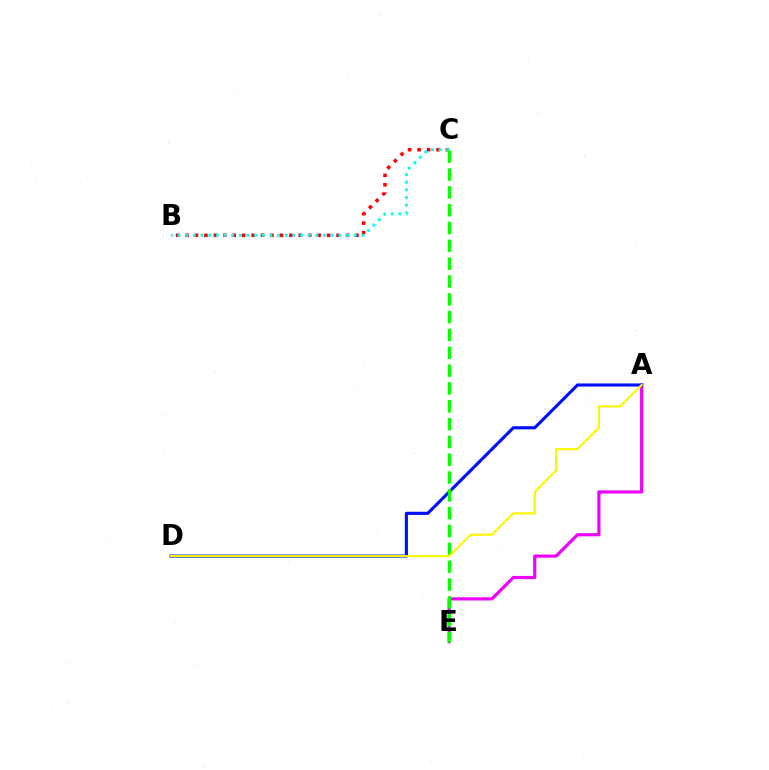{('A', 'E'): [{'color': '#ee00ff', 'line_style': 'solid', 'thickness': 2.29}], ('A', 'D'): [{'color': '#0010ff', 'line_style': 'solid', 'thickness': 2.25}, {'color': '#fcf500', 'line_style': 'solid', 'thickness': 1.54}], ('B', 'C'): [{'color': '#ff0000', 'line_style': 'dotted', 'thickness': 2.56}, {'color': '#00fff6', 'line_style': 'dotted', 'thickness': 2.08}], ('C', 'E'): [{'color': '#08ff00', 'line_style': 'dashed', 'thickness': 2.42}]}